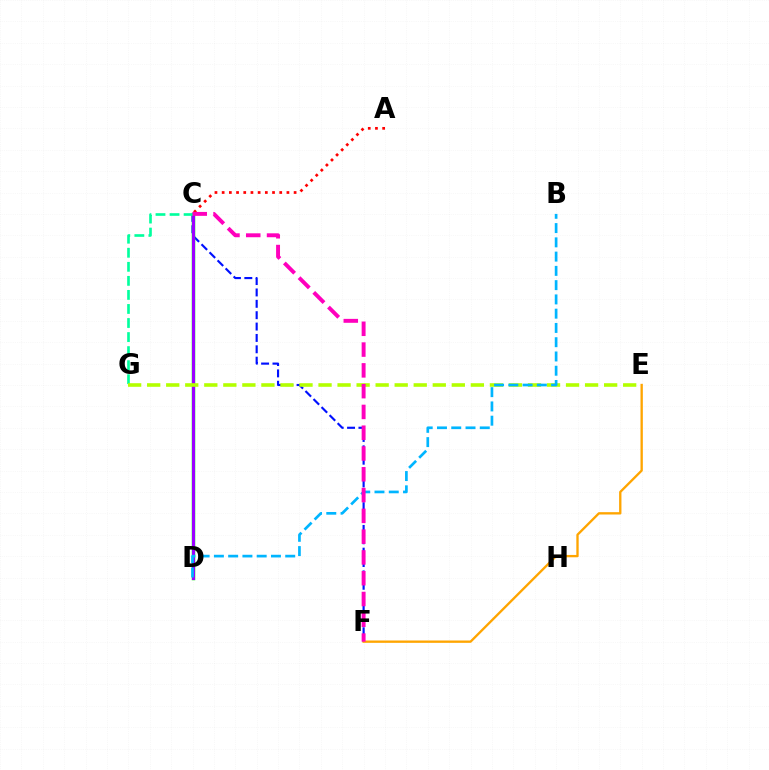{('C', 'F'): [{'color': '#0010ff', 'line_style': 'dashed', 'thickness': 1.54}, {'color': '#ff00bd', 'line_style': 'dashed', 'thickness': 2.82}], ('C', 'D'): [{'color': '#08ff00', 'line_style': 'solid', 'thickness': 2.5}, {'color': '#9b00ff', 'line_style': 'solid', 'thickness': 2.2}], ('E', 'F'): [{'color': '#ffa500', 'line_style': 'solid', 'thickness': 1.68}], ('A', 'C'): [{'color': '#ff0000', 'line_style': 'dotted', 'thickness': 1.95}], ('C', 'G'): [{'color': '#00ff9d', 'line_style': 'dashed', 'thickness': 1.91}], ('E', 'G'): [{'color': '#b3ff00', 'line_style': 'dashed', 'thickness': 2.59}], ('B', 'D'): [{'color': '#00b5ff', 'line_style': 'dashed', 'thickness': 1.94}]}